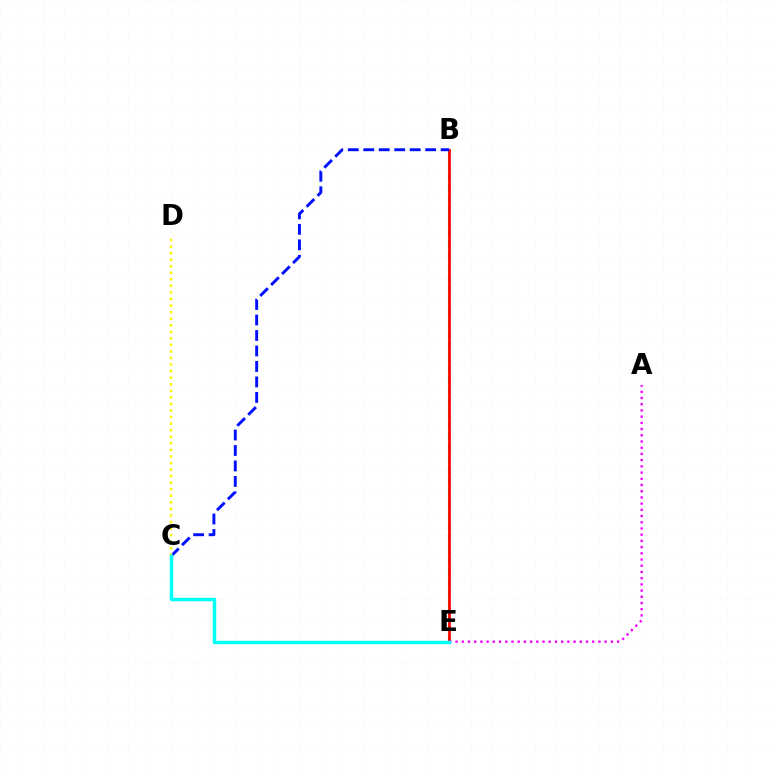{('B', 'E'): [{'color': '#08ff00', 'line_style': 'dashed', 'thickness': 1.53}, {'color': '#ff0000', 'line_style': 'solid', 'thickness': 1.98}], ('B', 'C'): [{'color': '#0010ff', 'line_style': 'dashed', 'thickness': 2.1}], ('C', 'D'): [{'color': '#fcf500', 'line_style': 'dotted', 'thickness': 1.78}], ('A', 'E'): [{'color': '#ee00ff', 'line_style': 'dotted', 'thickness': 1.69}], ('C', 'E'): [{'color': '#00fff6', 'line_style': 'solid', 'thickness': 2.49}]}